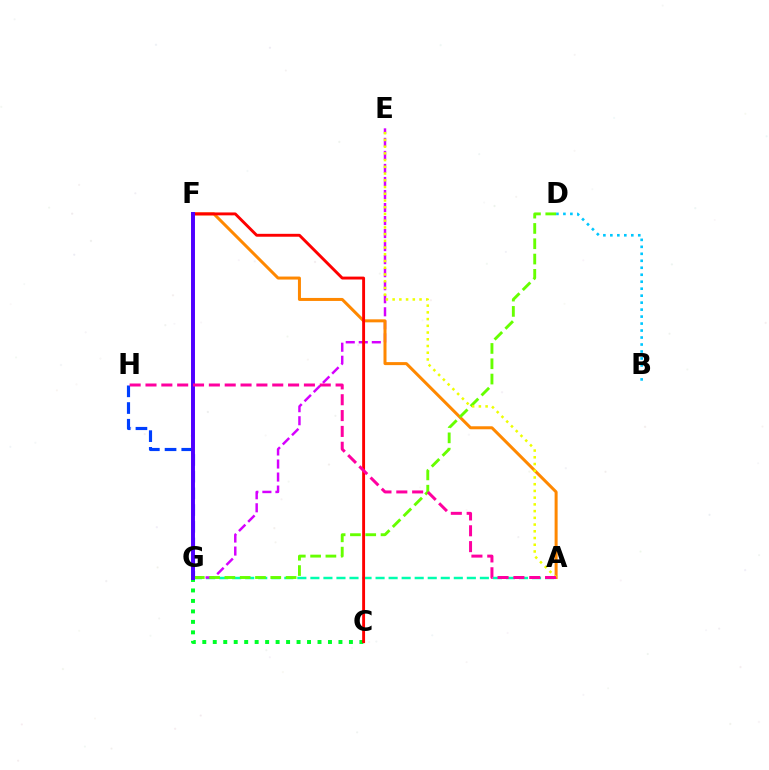{('A', 'G'): [{'color': '#00ffaf', 'line_style': 'dashed', 'thickness': 1.77}], ('E', 'G'): [{'color': '#d600ff', 'line_style': 'dashed', 'thickness': 1.77}], ('B', 'D'): [{'color': '#00c7ff', 'line_style': 'dotted', 'thickness': 1.9}], ('A', 'F'): [{'color': '#ff8800', 'line_style': 'solid', 'thickness': 2.16}], ('G', 'H'): [{'color': '#003fff', 'line_style': 'dashed', 'thickness': 2.27}], ('C', 'G'): [{'color': '#00ff27', 'line_style': 'dotted', 'thickness': 2.85}], ('C', 'F'): [{'color': '#ff0000', 'line_style': 'solid', 'thickness': 2.09}], ('D', 'G'): [{'color': '#66ff00', 'line_style': 'dashed', 'thickness': 2.08}], ('F', 'G'): [{'color': '#4f00ff', 'line_style': 'solid', 'thickness': 2.84}], ('A', 'E'): [{'color': '#eeff00', 'line_style': 'dotted', 'thickness': 1.83}], ('A', 'H'): [{'color': '#ff00a0', 'line_style': 'dashed', 'thickness': 2.15}]}